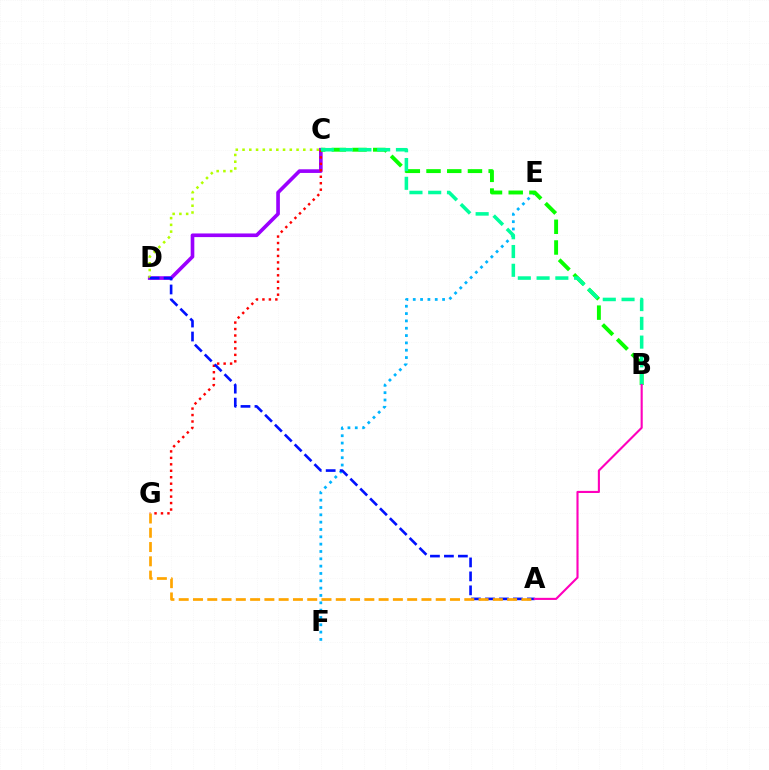{('C', 'D'): [{'color': '#9b00ff', 'line_style': 'solid', 'thickness': 2.62}, {'color': '#b3ff00', 'line_style': 'dotted', 'thickness': 1.83}], ('E', 'F'): [{'color': '#00b5ff', 'line_style': 'dotted', 'thickness': 1.99}], ('C', 'G'): [{'color': '#ff0000', 'line_style': 'dotted', 'thickness': 1.75}], ('A', 'D'): [{'color': '#0010ff', 'line_style': 'dashed', 'thickness': 1.9}], ('B', 'C'): [{'color': '#08ff00', 'line_style': 'dashed', 'thickness': 2.81}, {'color': '#00ff9d', 'line_style': 'dashed', 'thickness': 2.55}], ('A', 'B'): [{'color': '#ff00bd', 'line_style': 'solid', 'thickness': 1.52}], ('A', 'G'): [{'color': '#ffa500', 'line_style': 'dashed', 'thickness': 1.94}]}